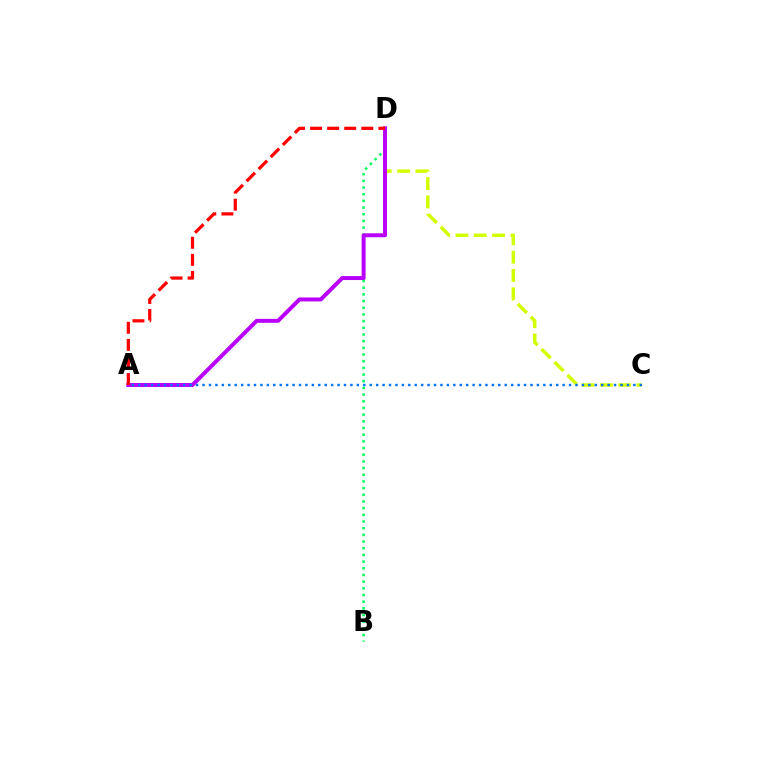{('B', 'D'): [{'color': '#00ff5c', 'line_style': 'dotted', 'thickness': 1.81}], ('C', 'D'): [{'color': '#d1ff00', 'line_style': 'dashed', 'thickness': 2.49}], ('A', 'D'): [{'color': '#b900ff', 'line_style': 'solid', 'thickness': 2.85}, {'color': '#ff0000', 'line_style': 'dashed', 'thickness': 2.32}], ('A', 'C'): [{'color': '#0074ff', 'line_style': 'dotted', 'thickness': 1.75}]}